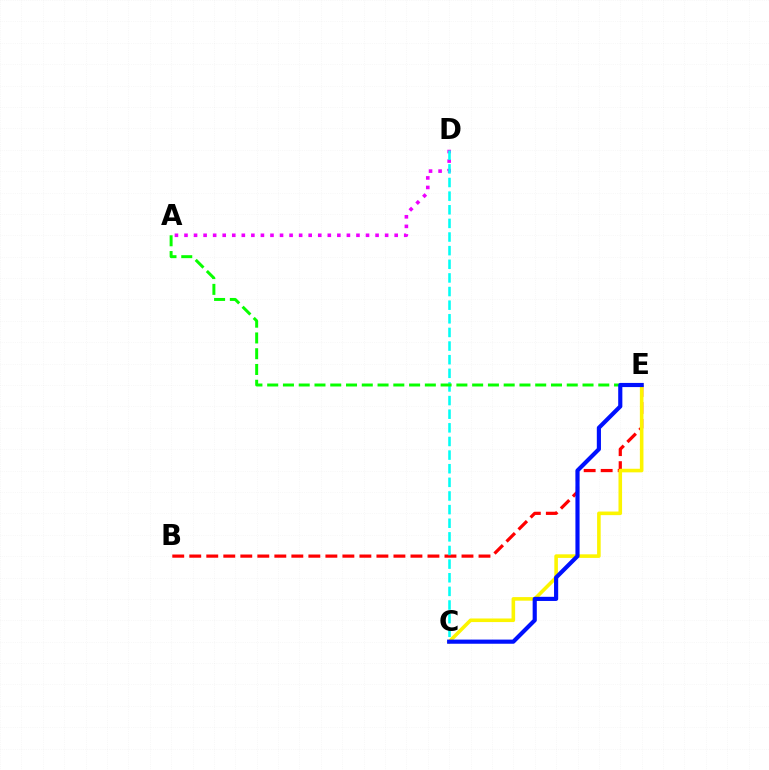{('A', 'D'): [{'color': '#ee00ff', 'line_style': 'dotted', 'thickness': 2.6}], ('B', 'E'): [{'color': '#ff0000', 'line_style': 'dashed', 'thickness': 2.31}], ('C', 'E'): [{'color': '#fcf500', 'line_style': 'solid', 'thickness': 2.58}, {'color': '#0010ff', 'line_style': 'solid', 'thickness': 2.99}], ('C', 'D'): [{'color': '#00fff6', 'line_style': 'dashed', 'thickness': 1.85}], ('A', 'E'): [{'color': '#08ff00', 'line_style': 'dashed', 'thickness': 2.14}]}